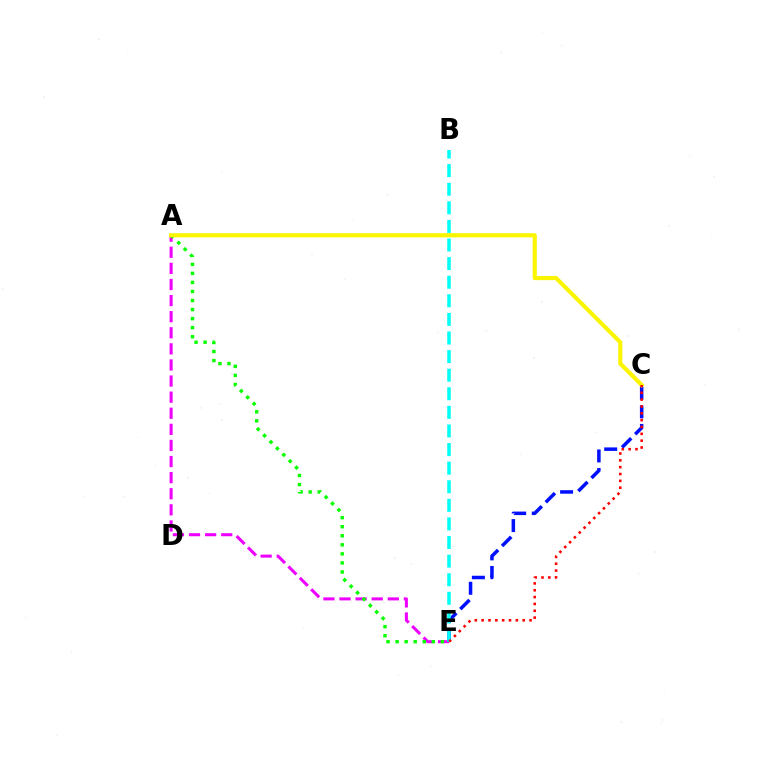{('A', 'E'): [{'color': '#ee00ff', 'line_style': 'dashed', 'thickness': 2.19}, {'color': '#08ff00', 'line_style': 'dotted', 'thickness': 2.46}], ('C', 'E'): [{'color': '#0010ff', 'line_style': 'dashed', 'thickness': 2.53}, {'color': '#ff0000', 'line_style': 'dotted', 'thickness': 1.86}], ('A', 'C'): [{'color': '#fcf500', 'line_style': 'solid', 'thickness': 2.99}], ('B', 'E'): [{'color': '#00fff6', 'line_style': 'dashed', 'thickness': 2.53}]}